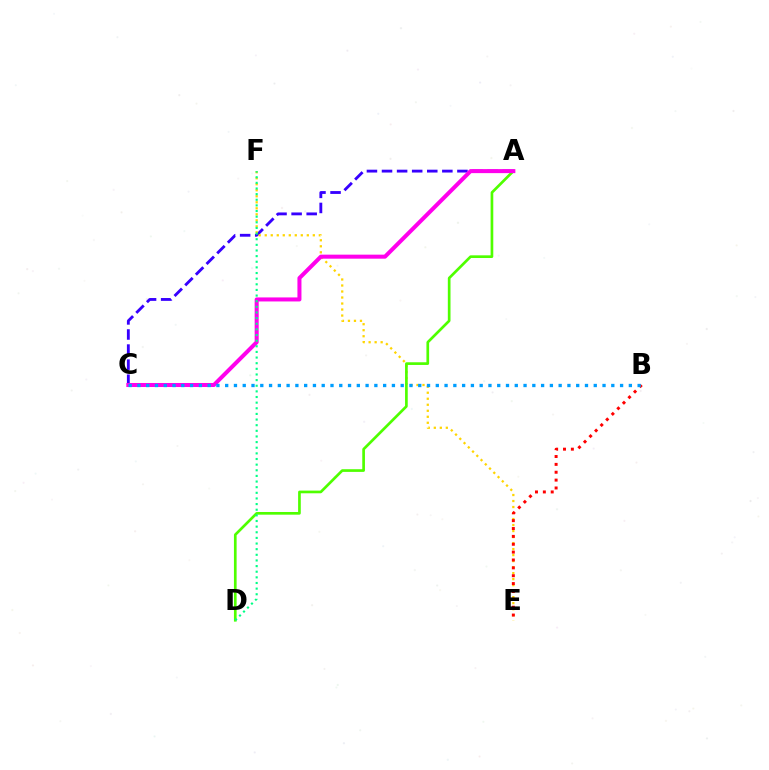{('A', 'C'): [{'color': '#3700ff', 'line_style': 'dashed', 'thickness': 2.05}, {'color': '#ff00ed', 'line_style': 'solid', 'thickness': 2.9}], ('E', 'F'): [{'color': '#ffd500', 'line_style': 'dotted', 'thickness': 1.63}], ('A', 'D'): [{'color': '#4fff00', 'line_style': 'solid', 'thickness': 1.93}], ('D', 'F'): [{'color': '#00ff86', 'line_style': 'dotted', 'thickness': 1.53}], ('B', 'E'): [{'color': '#ff0000', 'line_style': 'dotted', 'thickness': 2.14}], ('B', 'C'): [{'color': '#009eff', 'line_style': 'dotted', 'thickness': 2.38}]}